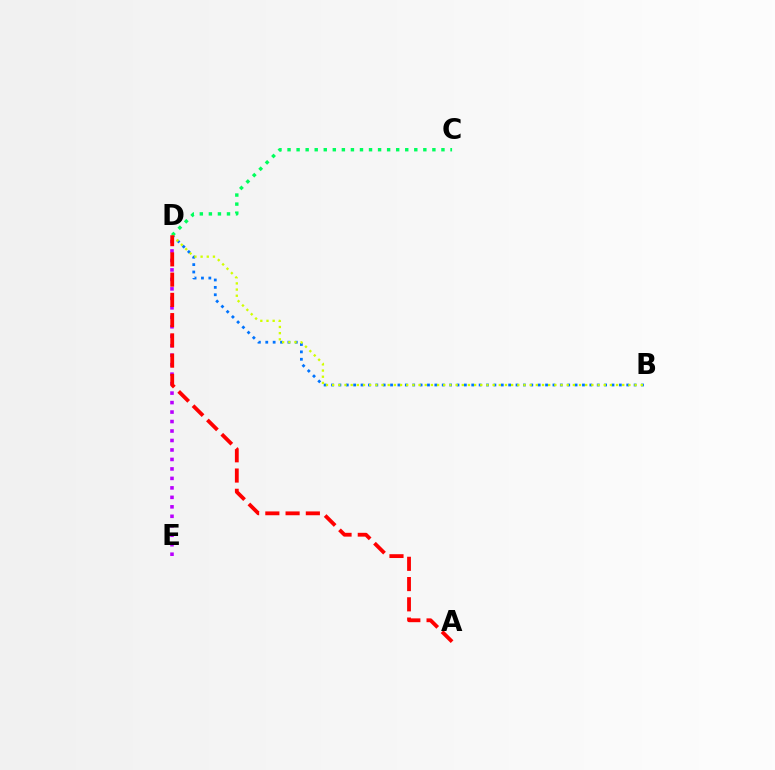{('D', 'E'): [{'color': '#b900ff', 'line_style': 'dotted', 'thickness': 2.57}], ('B', 'D'): [{'color': '#0074ff', 'line_style': 'dotted', 'thickness': 2.01}, {'color': '#d1ff00', 'line_style': 'dotted', 'thickness': 1.68}], ('C', 'D'): [{'color': '#00ff5c', 'line_style': 'dotted', 'thickness': 2.46}], ('A', 'D'): [{'color': '#ff0000', 'line_style': 'dashed', 'thickness': 2.75}]}